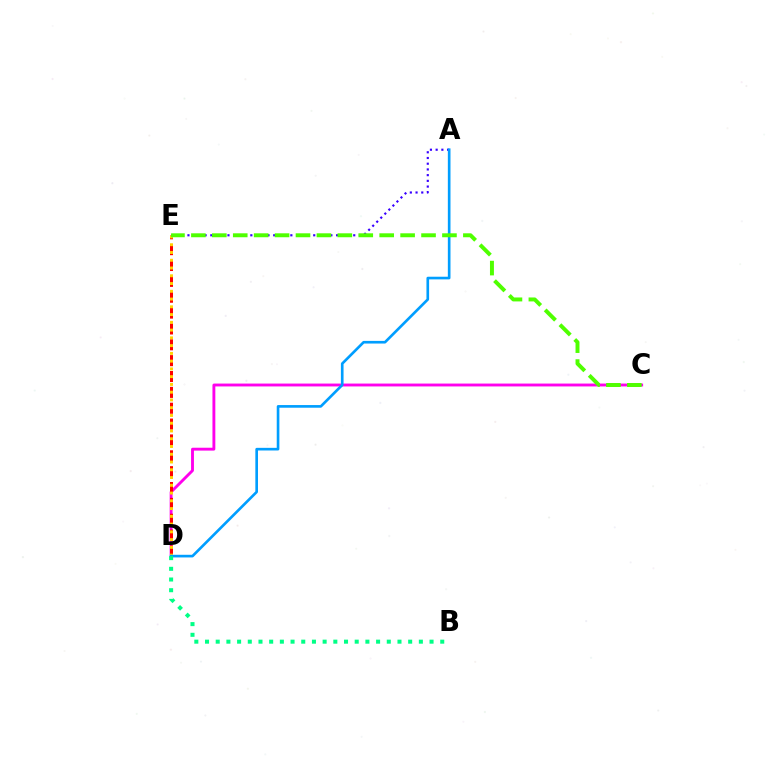{('A', 'E'): [{'color': '#3700ff', 'line_style': 'dotted', 'thickness': 1.55}], ('C', 'D'): [{'color': '#ff00ed', 'line_style': 'solid', 'thickness': 2.07}], ('D', 'E'): [{'color': '#ff0000', 'line_style': 'dashed', 'thickness': 2.15}, {'color': '#ffd500', 'line_style': 'dotted', 'thickness': 2.11}], ('A', 'D'): [{'color': '#009eff', 'line_style': 'solid', 'thickness': 1.91}], ('C', 'E'): [{'color': '#4fff00', 'line_style': 'dashed', 'thickness': 2.84}], ('B', 'D'): [{'color': '#00ff86', 'line_style': 'dotted', 'thickness': 2.9}]}